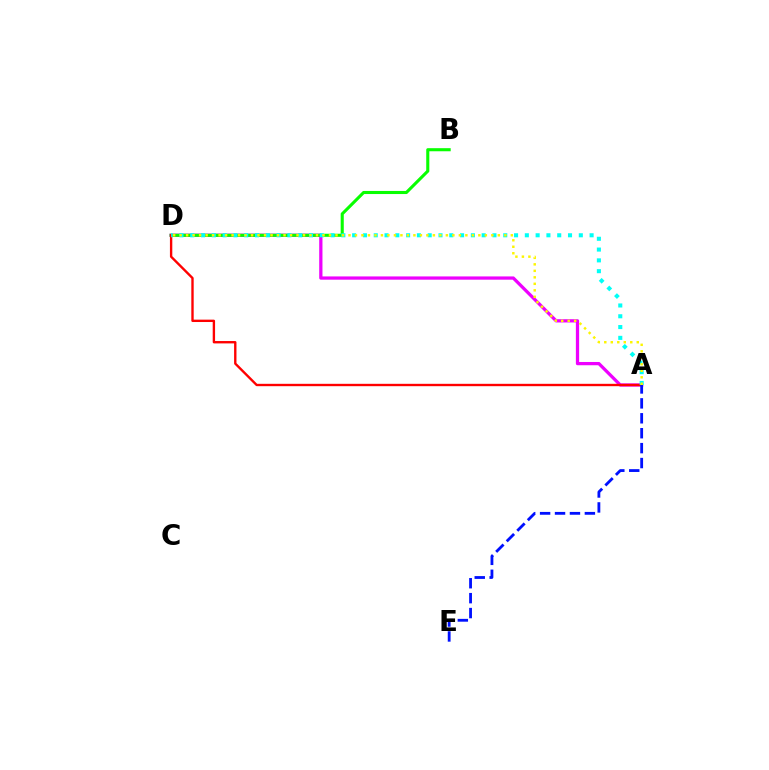{('A', 'D'): [{'color': '#ee00ff', 'line_style': 'solid', 'thickness': 2.35}, {'color': '#ff0000', 'line_style': 'solid', 'thickness': 1.71}, {'color': '#00fff6', 'line_style': 'dotted', 'thickness': 2.93}, {'color': '#fcf500', 'line_style': 'dotted', 'thickness': 1.76}], ('B', 'D'): [{'color': '#08ff00', 'line_style': 'solid', 'thickness': 2.22}], ('A', 'E'): [{'color': '#0010ff', 'line_style': 'dashed', 'thickness': 2.03}]}